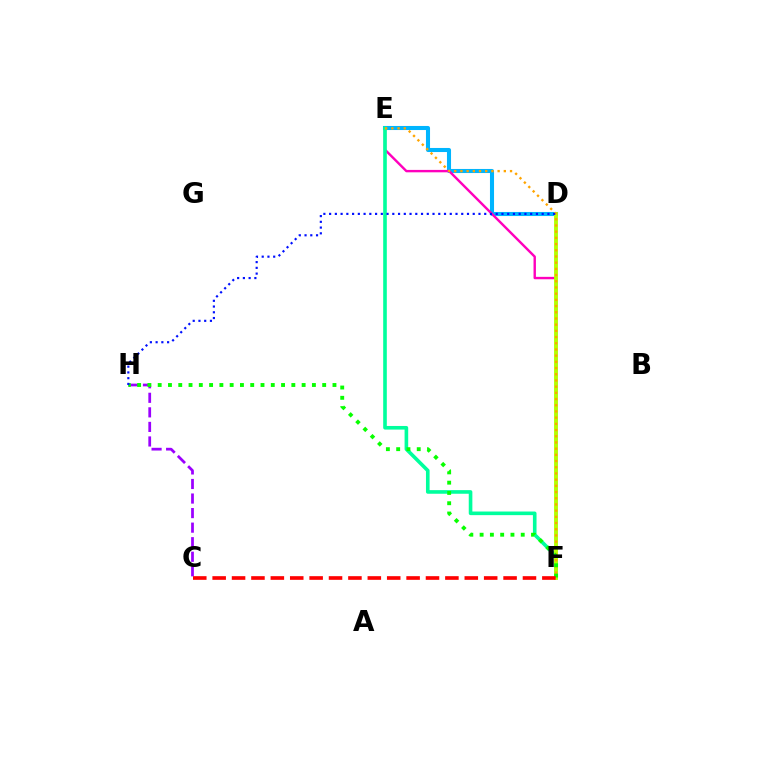{('C', 'H'): [{'color': '#9b00ff', 'line_style': 'dashed', 'thickness': 1.98}], ('D', 'E'): [{'color': '#00b5ff', 'line_style': 'solid', 'thickness': 2.93}], ('E', 'F'): [{'color': '#ff00bd', 'line_style': 'solid', 'thickness': 1.73}, {'color': '#00ff9d', 'line_style': 'solid', 'thickness': 2.6}, {'color': '#ffa500', 'line_style': 'dotted', 'thickness': 1.68}], ('D', 'F'): [{'color': '#b3ff00', 'line_style': 'solid', 'thickness': 2.77}], ('F', 'H'): [{'color': '#08ff00', 'line_style': 'dotted', 'thickness': 2.79}], ('D', 'H'): [{'color': '#0010ff', 'line_style': 'dotted', 'thickness': 1.56}], ('C', 'F'): [{'color': '#ff0000', 'line_style': 'dashed', 'thickness': 2.63}]}